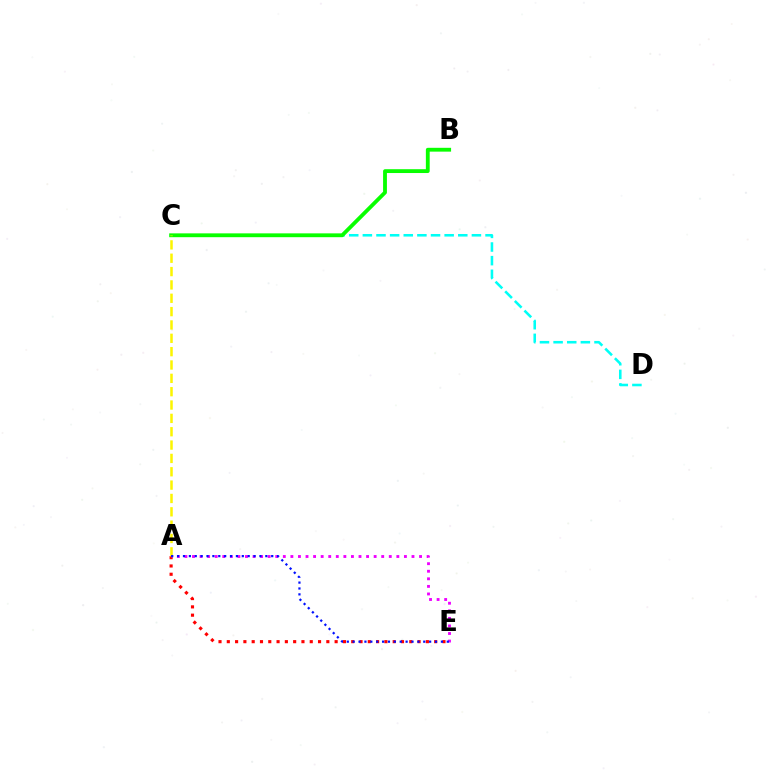{('C', 'D'): [{'color': '#00fff6', 'line_style': 'dashed', 'thickness': 1.85}], ('B', 'C'): [{'color': '#08ff00', 'line_style': 'solid', 'thickness': 2.76}], ('A', 'E'): [{'color': '#ff0000', 'line_style': 'dotted', 'thickness': 2.25}, {'color': '#ee00ff', 'line_style': 'dotted', 'thickness': 2.06}, {'color': '#0010ff', 'line_style': 'dotted', 'thickness': 1.6}], ('A', 'C'): [{'color': '#fcf500', 'line_style': 'dashed', 'thickness': 1.81}]}